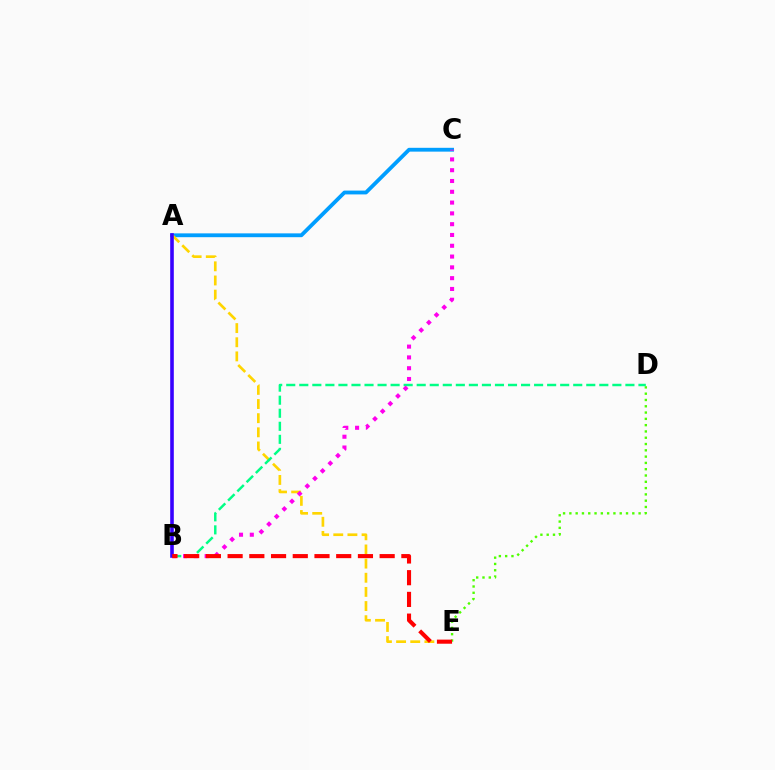{('A', 'C'): [{'color': '#009eff', 'line_style': 'solid', 'thickness': 2.75}], ('A', 'E'): [{'color': '#ffd500', 'line_style': 'dashed', 'thickness': 1.92}], ('D', 'E'): [{'color': '#4fff00', 'line_style': 'dotted', 'thickness': 1.71}], ('B', 'D'): [{'color': '#00ff86', 'line_style': 'dashed', 'thickness': 1.77}], ('B', 'C'): [{'color': '#ff00ed', 'line_style': 'dotted', 'thickness': 2.93}], ('A', 'B'): [{'color': '#3700ff', 'line_style': 'solid', 'thickness': 2.59}], ('B', 'E'): [{'color': '#ff0000', 'line_style': 'dashed', 'thickness': 2.95}]}